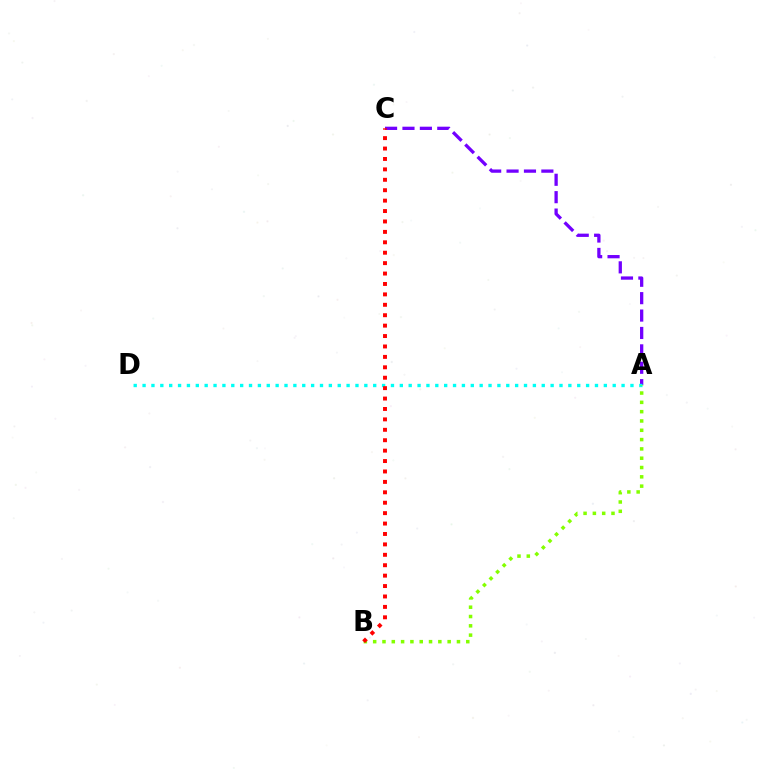{('A', 'C'): [{'color': '#7200ff', 'line_style': 'dashed', 'thickness': 2.36}], ('A', 'D'): [{'color': '#00fff6', 'line_style': 'dotted', 'thickness': 2.41}], ('A', 'B'): [{'color': '#84ff00', 'line_style': 'dotted', 'thickness': 2.53}], ('B', 'C'): [{'color': '#ff0000', 'line_style': 'dotted', 'thickness': 2.83}]}